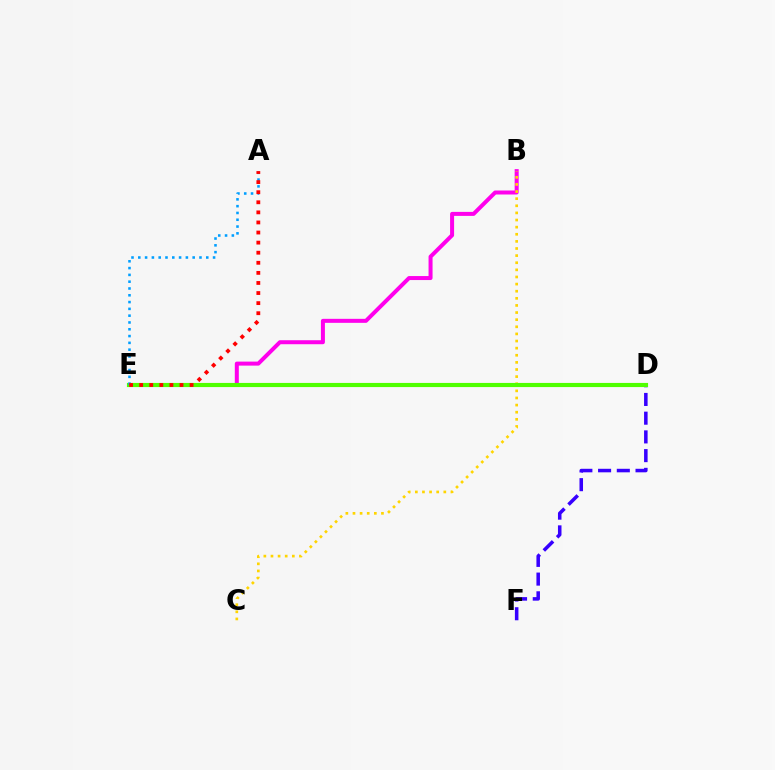{('D', 'E'): [{'color': '#00ff86', 'line_style': 'solid', 'thickness': 2.59}, {'color': '#4fff00', 'line_style': 'solid', 'thickness': 2.98}], ('B', 'E'): [{'color': '#ff00ed', 'line_style': 'solid', 'thickness': 2.88}], ('D', 'F'): [{'color': '#3700ff', 'line_style': 'dashed', 'thickness': 2.54}], ('B', 'C'): [{'color': '#ffd500', 'line_style': 'dotted', 'thickness': 1.93}], ('A', 'E'): [{'color': '#009eff', 'line_style': 'dotted', 'thickness': 1.85}, {'color': '#ff0000', 'line_style': 'dotted', 'thickness': 2.74}]}